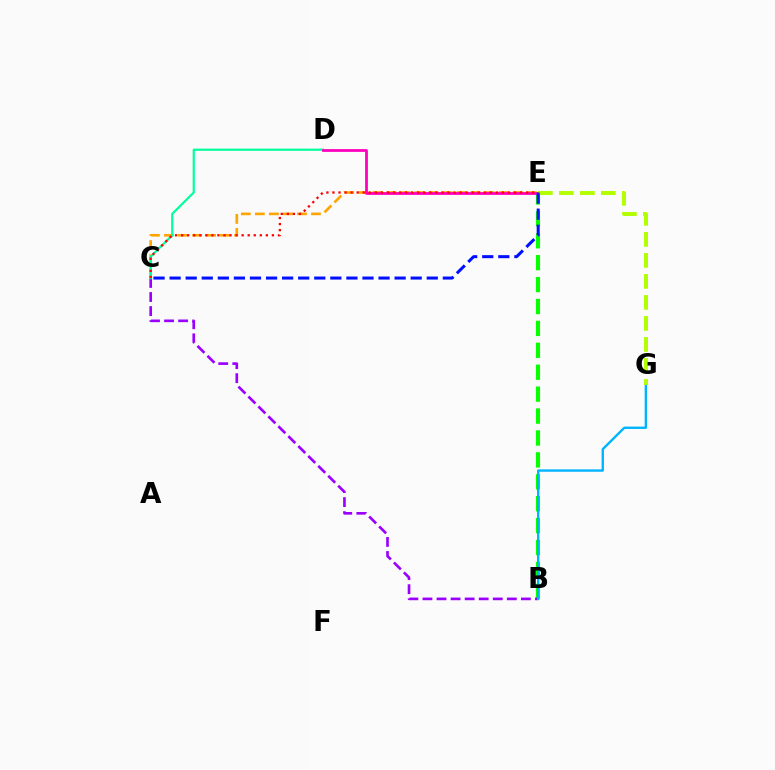{('B', 'E'): [{'color': '#08ff00', 'line_style': 'dashed', 'thickness': 2.98}], ('B', 'C'): [{'color': '#9b00ff', 'line_style': 'dashed', 'thickness': 1.91}], ('C', 'E'): [{'color': '#ffa500', 'line_style': 'dashed', 'thickness': 1.91}, {'color': '#0010ff', 'line_style': 'dashed', 'thickness': 2.18}, {'color': '#ff0000', 'line_style': 'dotted', 'thickness': 1.64}], ('C', 'D'): [{'color': '#00ff9d', 'line_style': 'solid', 'thickness': 1.58}], ('B', 'G'): [{'color': '#00b5ff', 'line_style': 'solid', 'thickness': 1.71}], ('D', 'E'): [{'color': '#ff00bd', 'line_style': 'solid', 'thickness': 1.99}], ('E', 'G'): [{'color': '#b3ff00', 'line_style': 'dashed', 'thickness': 2.85}]}